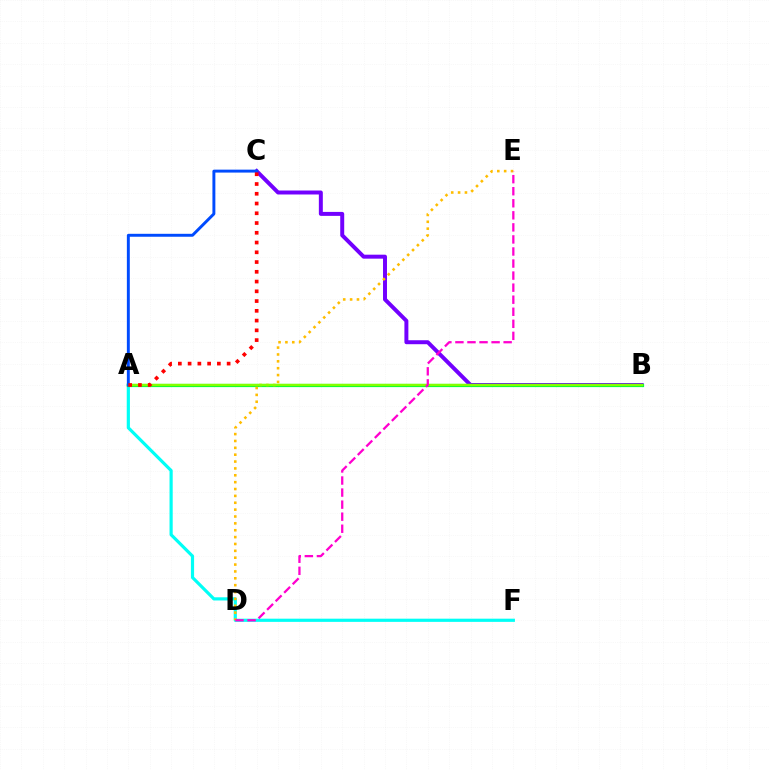{('B', 'C'): [{'color': '#7200ff', 'line_style': 'solid', 'thickness': 2.86}], ('A', 'F'): [{'color': '#00fff6', 'line_style': 'solid', 'thickness': 2.29}], ('A', 'B'): [{'color': '#00ff39', 'line_style': 'solid', 'thickness': 2.31}, {'color': '#84ff00', 'line_style': 'solid', 'thickness': 1.69}], ('D', 'E'): [{'color': '#ffbd00', 'line_style': 'dotted', 'thickness': 1.87}, {'color': '#ff00cf', 'line_style': 'dashed', 'thickness': 1.64}], ('A', 'C'): [{'color': '#004bff', 'line_style': 'solid', 'thickness': 2.11}, {'color': '#ff0000', 'line_style': 'dotted', 'thickness': 2.65}]}